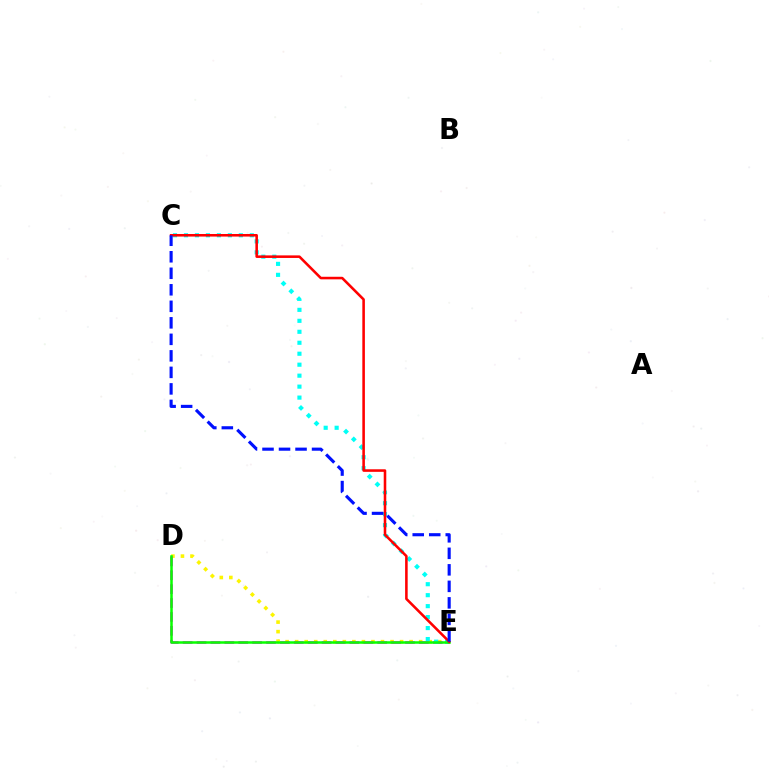{('D', 'E'): [{'color': '#fcf500', 'line_style': 'dotted', 'thickness': 2.59}, {'color': '#ee00ff', 'line_style': 'dashed', 'thickness': 1.89}, {'color': '#08ff00', 'line_style': 'solid', 'thickness': 1.81}], ('C', 'E'): [{'color': '#00fff6', 'line_style': 'dotted', 'thickness': 2.98}, {'color': '#ff0000', 'line_style': 'solid', 'thickness': 1.85}, {'color': '#0010ff', 'line_style': 'dashed', 'thickness': 2.24}]}